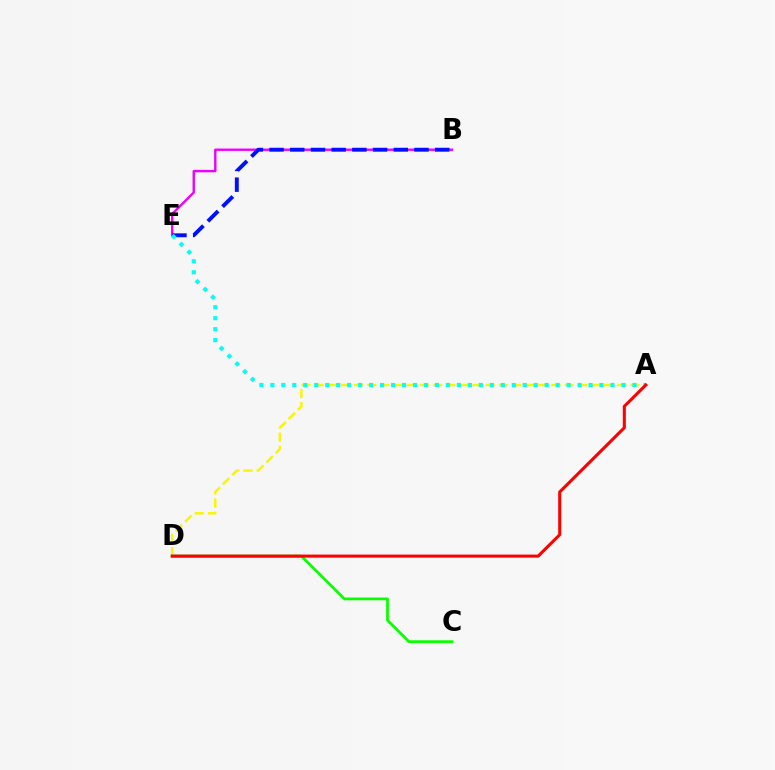{('A', 'D'): [{'color': '#fcf500', 'line_style': 'dashed', 'thickness': 1.79}, {'color': '#ff0000', 'line_style': 'solid', 'thickness': 2.21}], ('B', 'E'): [{'color': '#ee00ff', 'line_style': 'solid', 'thickness': 1.71}, {'color': '#0010ff', 'line_style': 'dashed', 'thickness': 2.81}], ('C', 'D'): [{'color': '#08ff00', 'line_style': 'solid', 'thickness': 1.98}], ('A', 'E'): [{'color': '#00fff6', 'line_style': 'dotted', 'thickness': 2.98}]}